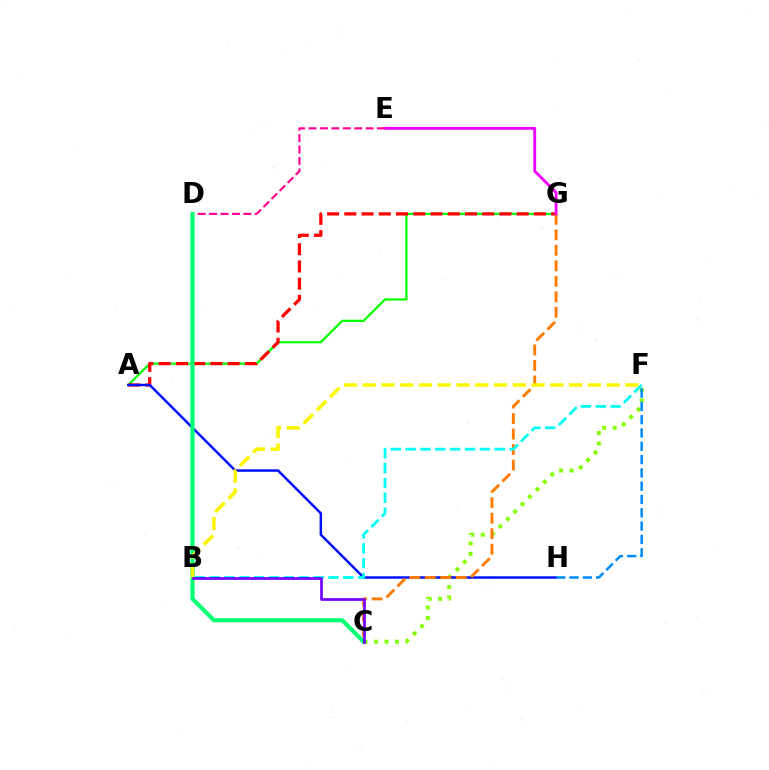{('A', 'G'): [{'color': '#08ff00', 'line_style': 'solid', 'thickness': 1.62}, {'color': '#ff0000', 'line_style': 'dashed', 'thickness': 2.34}], ('C', 'F'): [{'color': '#84ff00', 'line_style': 'dotted', 'thickness': 2.85}], ('A', 'H'): [{'color': '#0010ff', 'line_style': 'solid', 'thickness': 1.79}], ('C', 'G'): [{'color': '#ff7c00', 'line_style': 'dashed', 'thickness': 2.11}], ('E', 'G'): [{'color': '#ee00ff', 'line_style': 'solid', 'thickness': 2.05}], ('D', 'E'): [{'color': '#ff0094', 'line_style': 'dashed', 'thickness': 1.55}], ('C', 'D'): [{'color': '#00ff74', 'line_style': 'solid', 'thickness': 2.98}], ('B', 'F'): [{'color': '#00fff6', 'line_style': 'dashed', 'thickness': 2.02}, {'color': '#fcf500', 'line_style': 'dashed', 'thickness': 2.55}], ('F', 'H'): [{'color': '#008cff', 'line_style': 'dashed', 'thickness': 1.81}], ('B', 'C'): [{'color': '#7200ff', 'line_style': 'solid', 'thickness': 1.94}]}